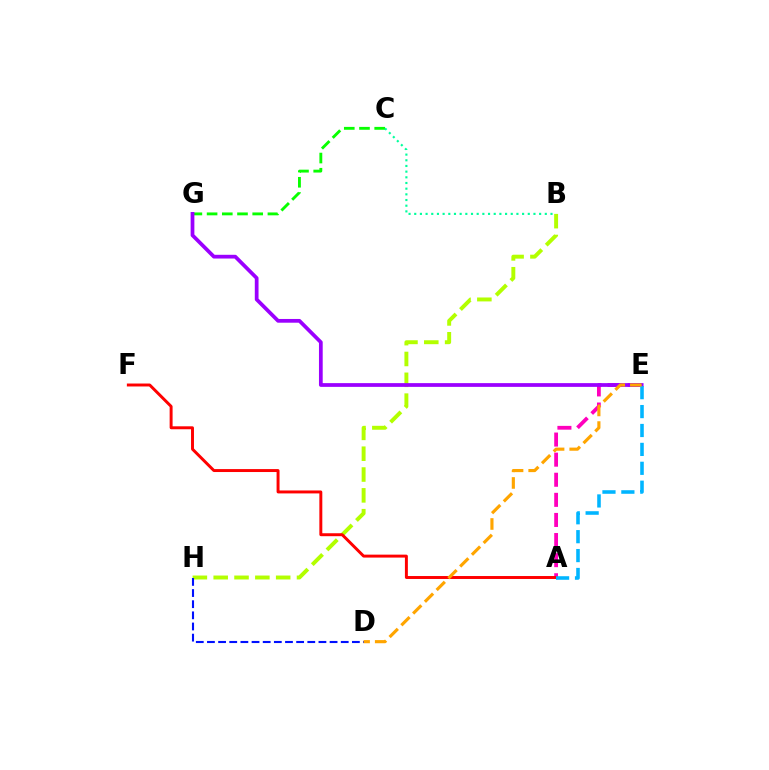{('B', 'H'): [{'color': '#b3ff00', 'line_style': 'dashed', 'thickness': 2.83}], ('A', 'E'): [{'color': '#ff00bd', 'line_style': 'dashed', 'thickness': 2.73}, {'color': '#00b5ff', 'line_style': 'dashed', 'thickness': 2.57}], ('A', 'F'): [{'color': '#ff0000', 'line_style': 'solid', 'thickness': 2.12}], ('C', 'G'): [{'color': '#08ff00', 'line_style': 'dashed', 'thickness': 2.07}], ('D', 'H'): [{'color': '#0010ff', 'line_style': 'dashed', 'thickness': 1.51}], ('E', 'G'): [{'color': '#9b00ff', 'line_style': 'solid', 'thickness': 2.69}], ('B', 'C'): [{'color': '#00ff9d', 'line_style': 'dotted', 'thickness': 1.54}], ('D', 'E'): [{'color': '#ffa500', 'line_style': 'dashed', 'thickness': 2.26}]}